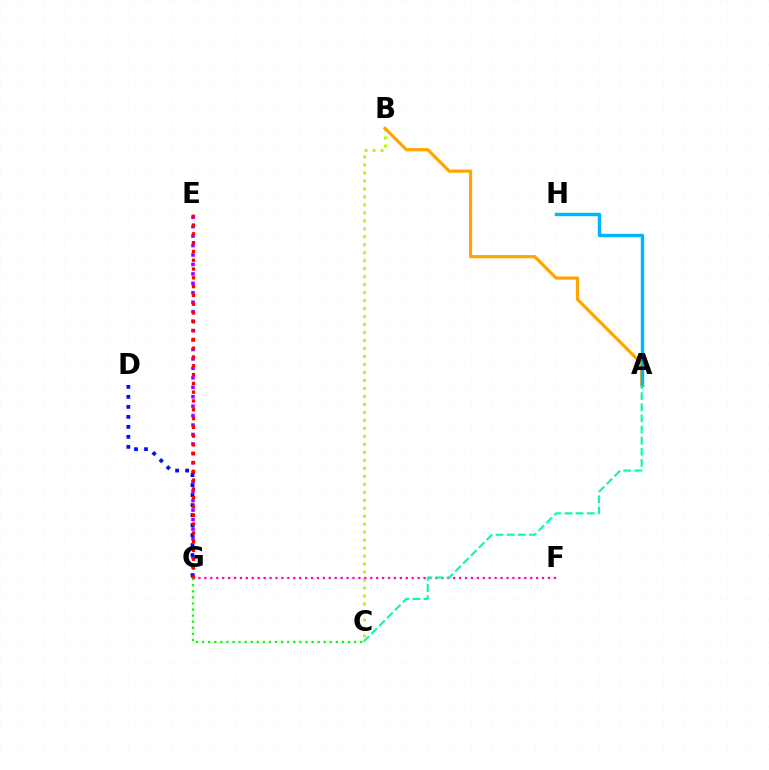{('B', 'C'): [{'color': '#b3ff00', 'line_style': 'dotted', 'thickness': 2.17}], ('E', 'G'): [{'color': '#9b00ff', 'line_style': 'dotted', 'thickness': 2.57}, {'color': '#ff0000', 'line_style': 'dotted', 'thickness': 2.39}], ('D', 'G'): [{'color': '#0010ff', 'line_style': 'dotted', 'thickness': 2.71}], ('F', 'G'): [{'color': '#ff00bd', 'line_style': 'dotted', 'thickness': 1.61}], ('C', 'G'): [{'color': '#08ff00', 'line_style': 'dotted', 'thickness': 1.65}], ('A', 'B'): [{'color': '#ffa500', 'line_style': 'solid', 'thickness': 2.29}], ('A', 'H'): [{'color': '#00b5ff', 'line_style': 'solid', 'thickness': 2.46}], ('A', 'C'): [{'color': '#00ff9d', 'line_style': 'dashed', 'thickness': 1.51}]}